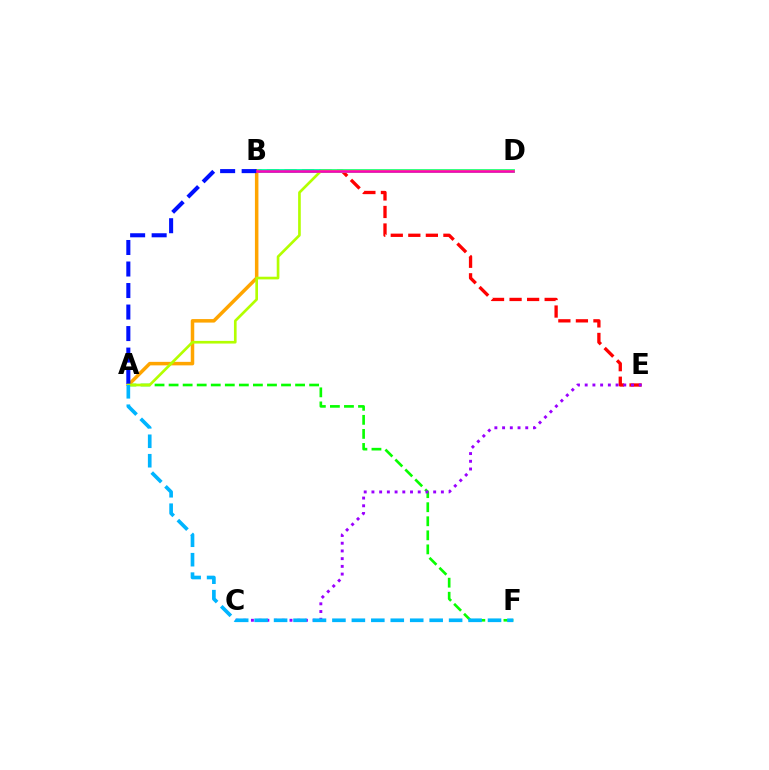{('B', 'E'): [{'color': '#ff0000', 'line_style': 'dashed', 'thickness': 2.38}], ('B', 'D'): [{'color': '#00ff9d', 'line_style': 'solid', 'thickness': 2.76}, {'color': '#ff00bd', 'line_style': 'solid', 'thickness': 1.85}], ('A', 'F'): [{'color': '#08ff00', 'line_style': 'dashed', 'thickness': 1.91}, {'color': '#00b5ff', 'line_style': 'dashed', 'thickness': 2.64}], ('A', 'B'): [{'color': '#ffa500', 'line_style': 'solid', 'thickness': 2.53}, {'color': '#0010ff', 'line_style': 'dashed', 'thickness': 2.92}], ('A', 'D'): [{'color': '#b3ff00', 'line_style': 'solid', 'thickness': 1.92}], ('C', 'E'): [{'color': '#9b00ff', 'line_style': 'dotted', 'thickness': 2.1}]}